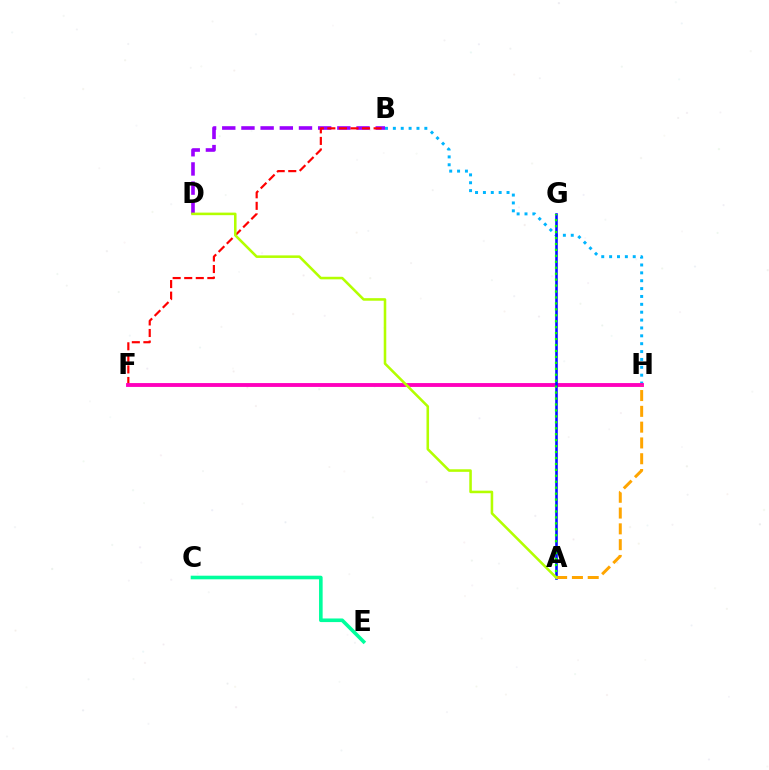{('B', 'D'): [{'color': '#9b00ff', 'line_style': 'dashed', 'thickness': 2.61}], ('B', 'H'): [{'color': '#00b5ff', 'line_style': 'dotted', 'thickness': 2.14}], ('B', 'F'): [{'color': '#ff0000', 'line_style': 'dashed', 'thickness': 1.57}], ('F', 'H'): [{'color': '#ff00bd', 'line_style': 'solid', 'thickness': 2.78}], ('A', 'G'): [{'color': '#0010ff', 'line_style': 'solid', 'thickness': 1.86}, {'color': '#08ff00', 'line_style': 'dotted', 'thickness': 1.62}], ('A', 'H'): [{'color': '#ffa500', 'line_style': 'dashed', 'thickness': 2.15}], ('C', 'E'): [{'color': '#00ff9d', 'line_style': 'solid', 'thickness': 2.6}], ('A', 'D'): [{'color': '#b3ff00', 'line_style': 'solid', 'thickness': 1.84}]}